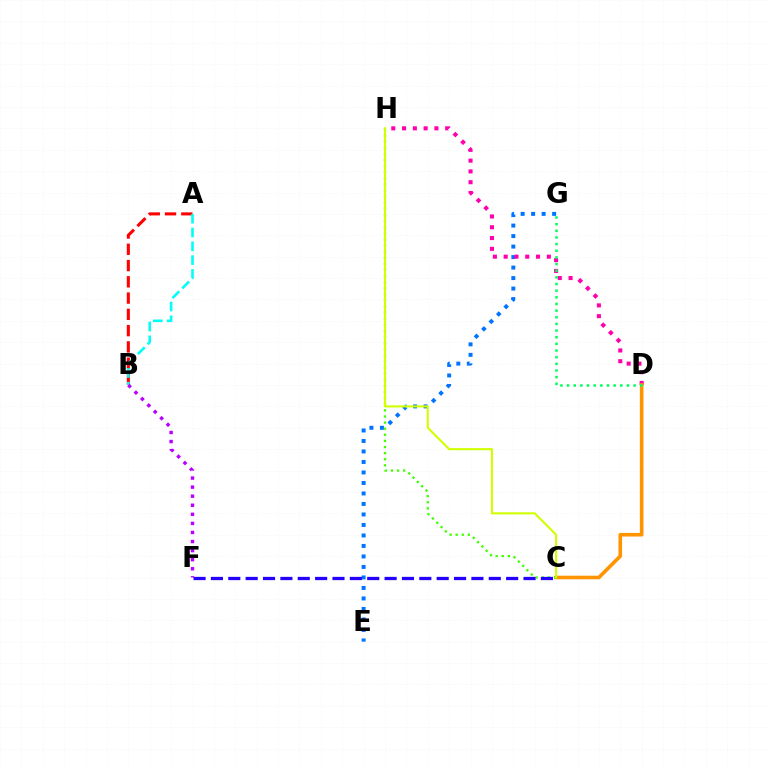{('E', 'G'): [{'color': '#0074ff', 'line_style': 'dotted', 'thickness': 2.85}], ('D', 'H'): [{'color': '#ff00ac', 'line_style': 'dotted', 'thickness': 2.93}], ('A', 'B'): [{'color': '#ff0000', 'line_style': 'dashed', 'thickness': 2.21}, {'color': '#00fff6', 'line_style': 'dashed', 'thickness': 1.88}], ('C', 'D'): [{'color': '#ff9400', 'line_style': 'solid', 'thickness': 2.6}], ('C', 'H'): [{'color': '#3dff00', 'line_style': 'dotted', 'thickness': 1.66}, {'color': '#d1ff00', 'line_style': 'solid', 'thickness': 1.51}], ('B', 'F'): [{'color': '#b900ff', 'line_style': 'dotted', 'thickness': 2.46}], ('C', 'F'): [{'color': '#2500ff', 'line_style': 'dashed', 'thickness': 2.36}], ('D', 'G'): [{'color': '#00ff5c', 'line_style': 'dotted', 'thickness': 1.81}]}